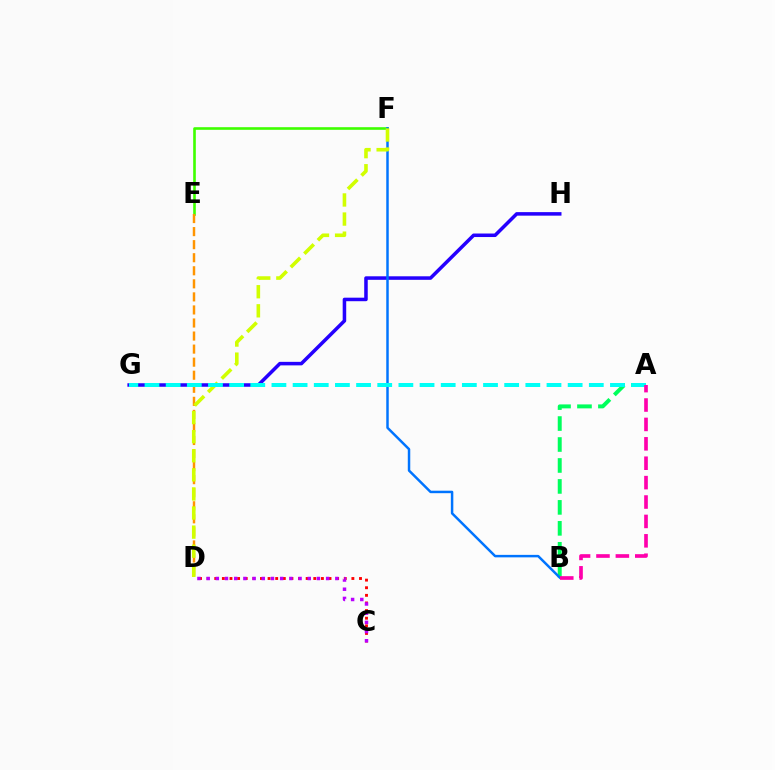{('A', 'B'): [{'color': '#00ff5c', 'line_style': 'dashed', 'thickness': 2.85}, {'color': '#ff00ac', 'line_style': 'dashed', 'thickness': 2.64}], ('G', 'H'): [{'color': '#2500ff', 'line_style': 'solid', 'thickness': 2.54}], ('C', 'D'): [{'color': '#ff0000', 'line_style': 'dotted', 'thickness': 2.07}, {'color': '#b900ff', 'line_style': 'dotted', 'thickness': 2.5}], ('E', 'F'): [{'color': '#3dff00', 'line_style': 'solid', 'thickness': 1.88}], ('B', 'F'): [{'color': '#0074ff', 'line_style': 'solid', 'thickness': 1.79}], ('D', 'E'): [{'color': '#ff9400', 'line_style': 'dashed', 'thickness': 1.77}], ('D', 'F'): [{'color': '#d1ff00', 'line_style': 'dashed', 'thickness': 2.59}], ('A', 'G'): [{'color': '#00fff6', 'line_style': 'dashed', 'thickness': 2.87}]}